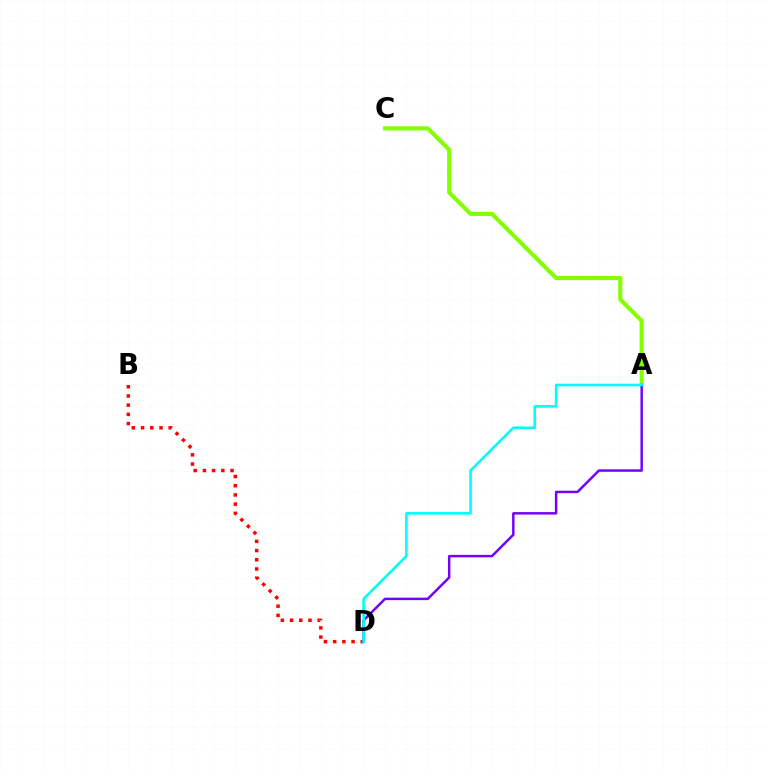{('B', 'D'): [{'color': '#ff0000', 'line_style': 'dotted', 'thickness': 2.5}], ('A', 'C'): [{'color': '#84ff00', 'line_style': 'solid', 'thickness': 2.96}], ('A', 'D'): [{'color': '#7200ff', 'line_style': 'solid', 'thickness': 1.77}, {'color': '#00fff6', 'line_style': 'solid', 'thickness': 1.88}]}